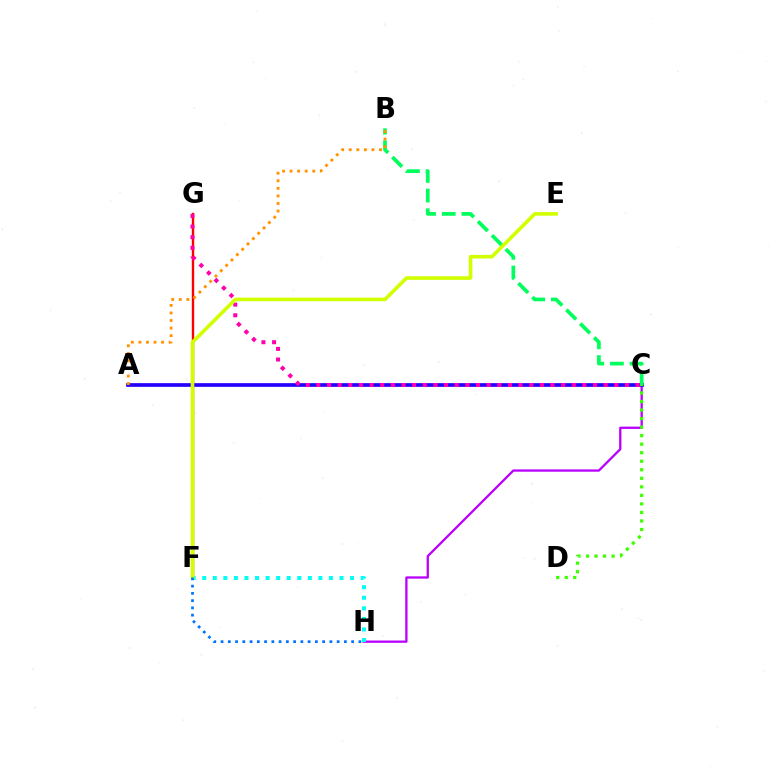{('F', 'G'): [{'color': '#ff0000', 'line_style': 'solid', 'thickness': 1.71}], ('C', 'H'): [{'color': '#b900ff', 'line_style': 'solid', 'thickness': 1.65}], ('A', 'C'): [{'color': '#2500ff', 'line_style': 'solid', 'thickness': 2.66}], ('F', 'H'): [{'color': '#00fff6', 'line_style': 'dotted', 'thickness': 2.87}, {'color': '#0074ff', 'line_style': 'dotted', 'thickness': 1.97}], ('B', 'C'): [{'color': '#00ff5c', 'line_style': 'dashed', 'thickness': 2.67}], ('A', 'B'): [{'color': '#ff9400', 'line_style': 'dotted', 'thickness': 2.05}], ('C', 'G'): [{'color': '#ff00ac', 'line_style': 'dotted', 'thickness': 2.89}], ('C', 'D'): [{'color': '#3dff00', 'line_style': 'dotted', 'thickness': 2.32}], ('E', 'F'): [{'color': '#d1ff00', 'line_style': 'solid', 'thickness': 2.6}]}